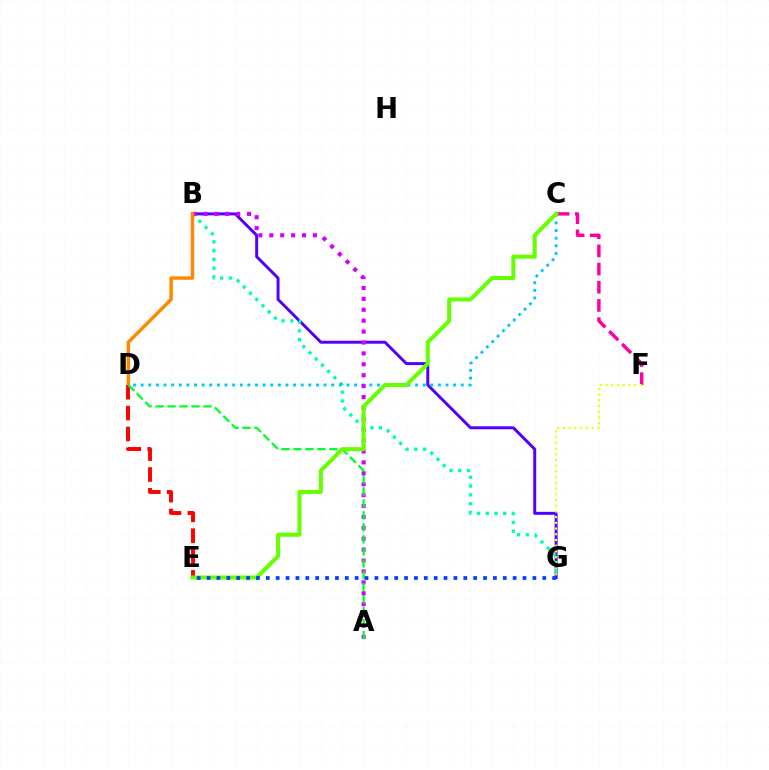{('C', 'F'): [{'color': '#ff00a0', 'line_style': 'dashed', 'thickness': 2.47}], ('B', 'G'): [{'color': '#4f00ff', 'line_style': 'solid', 'thickness': 2.13}, {'color': '#00ffaf', 'line_style': 'dotted', 'thickness': 2.39}], ('C', 'D'): [{'color': '#00c7ff', 'line_style': 'dotted', 'thickness': 2.07}], ('A', 'B'): [{'color': '#d600ff', 'line_style': 'dotted', 'thickness': 2.96}], ('F', 'G'): [{'color': '#eeff00', 'line_style': 'dotted', 'thickness': 1.55}], ('B', 'D'): [{'color': '#ff8800', 'line_style': 'solid', 'thickness': 2.5}], ('D', 'E'): [{'color': '#ff0000', 'line_style': 'dashed', 'thickness': 2.83}], ('A', 'D'): [{'color': '#00ff27', 'line_style': 'dashed', 'thickness': 1.63}], ('C', 'E'): [{'color': '#66ff00', 'line_style': 'solid', 'thickness': 2.9}], ('E', 'G'): [{'color': '#003fff', 'line_style': 'dotted', 'thickness': 2.68}]}